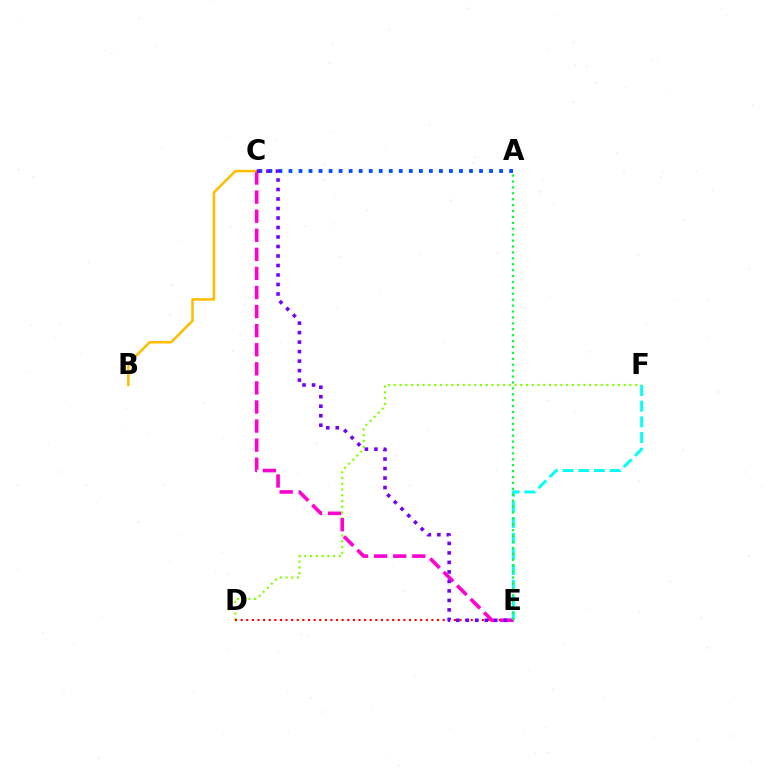{('D', 'F'): [{'color': '#84ff00', 'line_style': 'dotted', 'thickness': 1.56}], ('E', 'F'): [{'color': '#00fff6', 'line_style': 'dashed', 'thickness': 2.13}], ('D', 'E'): [{'color': '#ff0000', 'line_style': 'dotted', 'thickness': 1.52}], ('C', 'E'): [{'color': '#ff00cf', 'line_style': 'dashed', 'thickness': 2.59}, {'color': '#7200ff', 'line_style': 'dotted', 'thickness': 2.58}], ('B', 'C'): [{'color': '#ffbd00', 'line_style': 'solid', 'thickness': 1.83}], ('A', 'E'): [{'color': '#00ff39', 'line_style': 'dotted', 'thickness': 1.61}], ('A', 'C'): [{'color': '#004bff', 'line_style': 'dotted', 'thickness': 2.73}]}